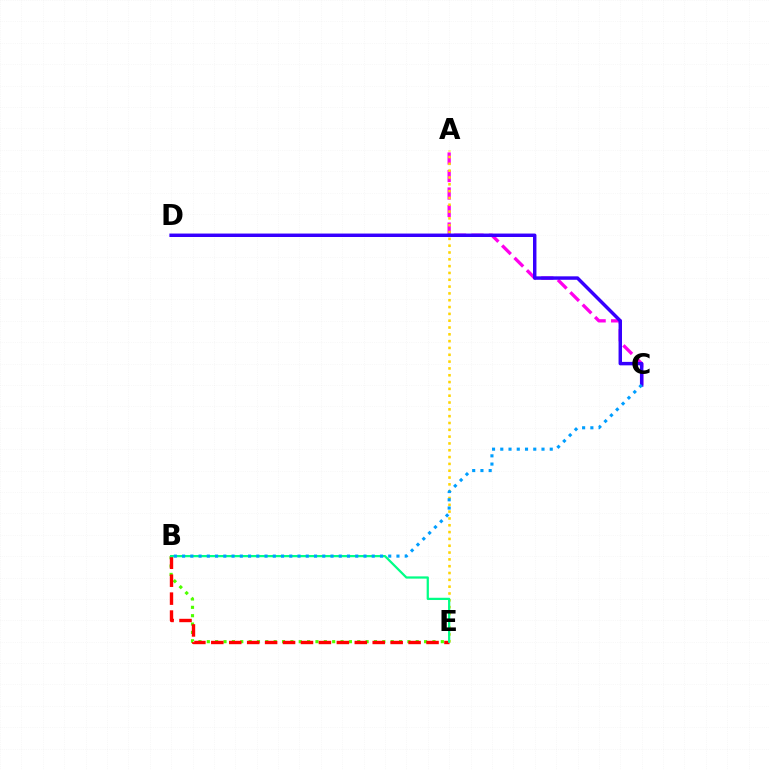{('A', 'C'): [{'color': '#ff00ed', 'line_style': 'dashed', 'thickness': 2.38}], ('A', 'E'): [{'color': '#ffd500', 'line_style': 'dotted', 'thickness': 1.85}], ('B', 'E'): [{'color': '#4fff00', 'line_style': 'dotted', 'thickness': 2.27}, {'color': '#ff0000', 'line_style': 'dashed', 'thickness': 2.44}, {'color': '#00ff86', 'line_style': 'solid', 'thickness': 1.61}], ('C', 'D'): [{'color': '#3700ff', 'line_style': 'solid', 'thickness': 2.49}], ('B', 'C'): [{'color': '#009eff', 'line_style': 'dotted', 'thickness': 2.24}]}